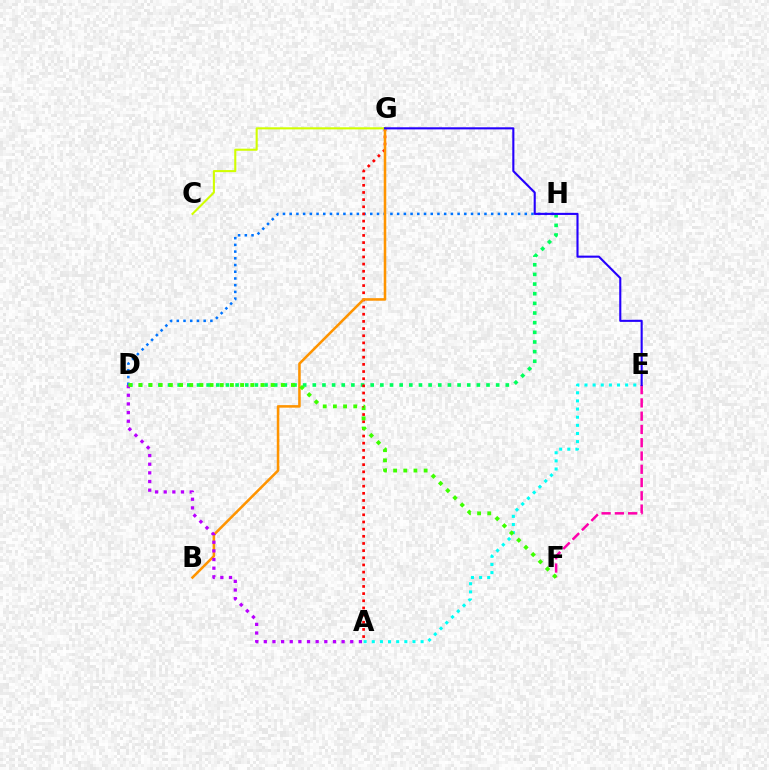{('D', 'H'): [{'color': '#0074ff', 'line_style': 'dotted', 'thickness': 1.82}, {'color': '#00ff5c', 'line_style': 'dotted', 'thickness': 2.62}], ('E', 'F'): [{'color': '#ff00ac', 'line_style': 'dashed', 'thickness': 1.8}], ('A', 'G'): [{'color': '#ff0000', 'line_style': 'dotted', 'thickness': 1.95}], ('B', 'G'): [{'color': '#ff9400', 'line_style': 'solid', 'thickness': 1.84}], ('A', 'D'): [{'color': '#b900ff', 'line_style': 'dotted', 'thickness': 2.35}], ('C', 'G'): [{'color': '#d1ff00', 'line_style': 'solid', 'thickness': 1.5}], ('A', 'E'): [{'color': '#00fff6', 'line_style': 'dotted', 'thickness': 2.21}], ('D', 'F'): [{'color': '#3dff00', 'line_style': 'dotted', 'thickness': 2.76}], ('E', 'G'): [{'color': '#2500ff', 'line_style': 'solid', 'thickness': 1.52}]}